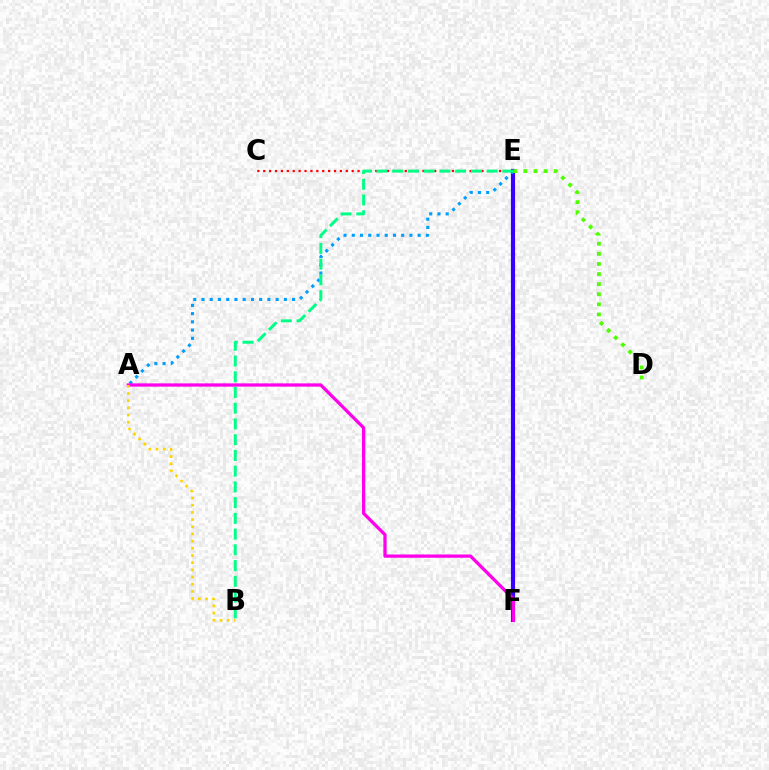{('E', 'F'): [{'color': '#3700ff', 'line_style': 'solid', 'thickness': 2.99}], ('A', 'E'): [{'color': '#009eff', 'line_style': 'dotted', 'thickness': 2.24}], ('C', 'E'): [{'color': '#ff0000', 'line_style': 'dotted', 'thickness': 1.6}], ('A', 'F'): [{'color': '#ff00ed', 'line_style': 'solid', 'thickness': 2.35}], ('A', 'B'): [{'color': '#ffd500', 'line_style': 'dotted', 'thickness': 1.95}], ('D', 'E'): [{'color': '#4fff00', 'line_style': 'dotted', 'thickness': 2.74}], ('B', 'E'): [{'color': '#00ff86', 'line_style': 'dashed', 'thickness': 2.14}]}